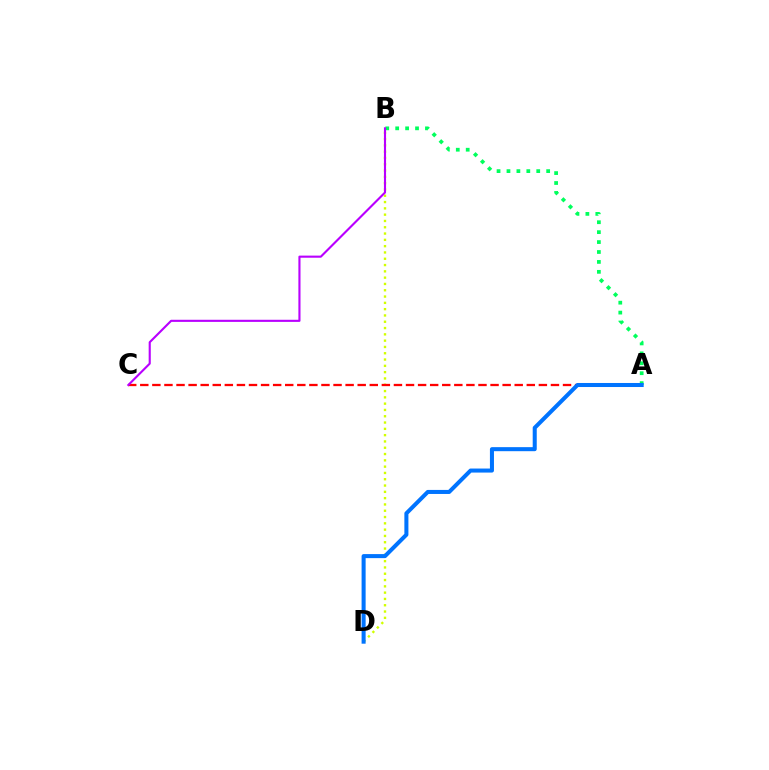{('A', 'B'): [{'color': '#00ff5c', 'line_style': 'dotted', 'thickness': 2.7}], ('B', 'D'): [{'color': '#d1ff00', 'line_style': 'dotted', 'thickness': 1.71}], ('A', 'C'): [{'color': '#ff0000', 'line_style': 'dashed', 'thickness': 1.64}], ('B', 'C'): [{'color': '#b900ff', 'line_style': 'solid', 'thickness': 1.52}], ('A', 'D'): [{'color': '#0074ff', 'line_style': 'solid', 'thickness': 2.91}]}